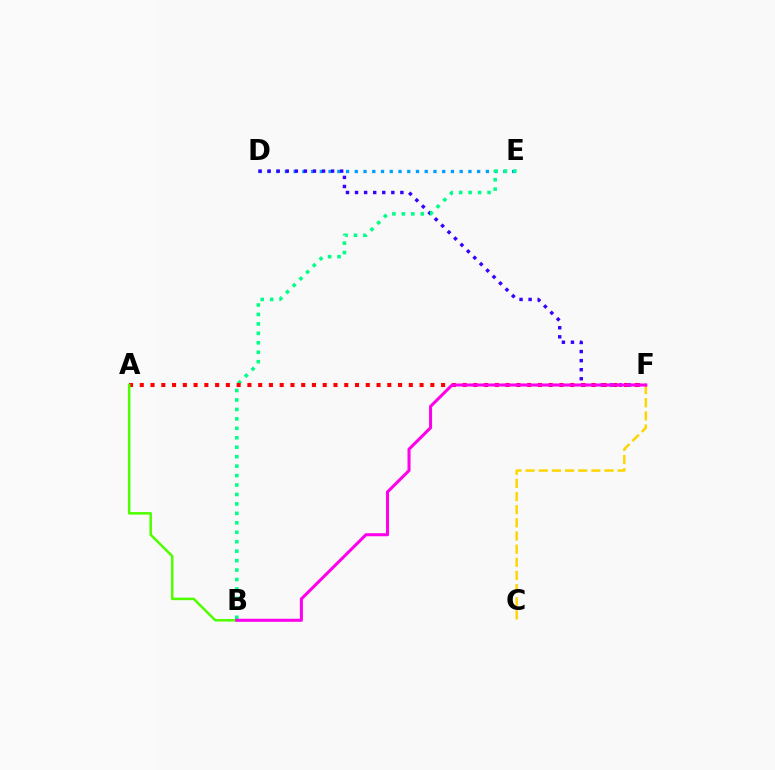{('D', 'E'): [{'color': '#009eff', 'line_style': 'dotted', 'thickness': 2.37}], ('C', 'F'): [{'color': '#ffd500', 'line_style': 'dashed', 'thickness': 1.79}], ('D', 'F'): [{'color': '#3700ff', 'line_style': 'dotted', 'thickness': 2.46}], ('B', 'E'): [{'color': '#00ff86', 'line_style': 'dotted', 'thickness': 2.57}], ('A', 'F'): [{'color': '#ff0000', 'line_style': 'dotted', 'thickness': 2.92}], ('A', 'B'): [{'color': '#4fff00', 'line_style': 'solid', 'thickness': 1.81}], ('B', 'F'): [{'color': '#ff00ed', 'line_style': 'solid', 'thickness': 2.19}]}